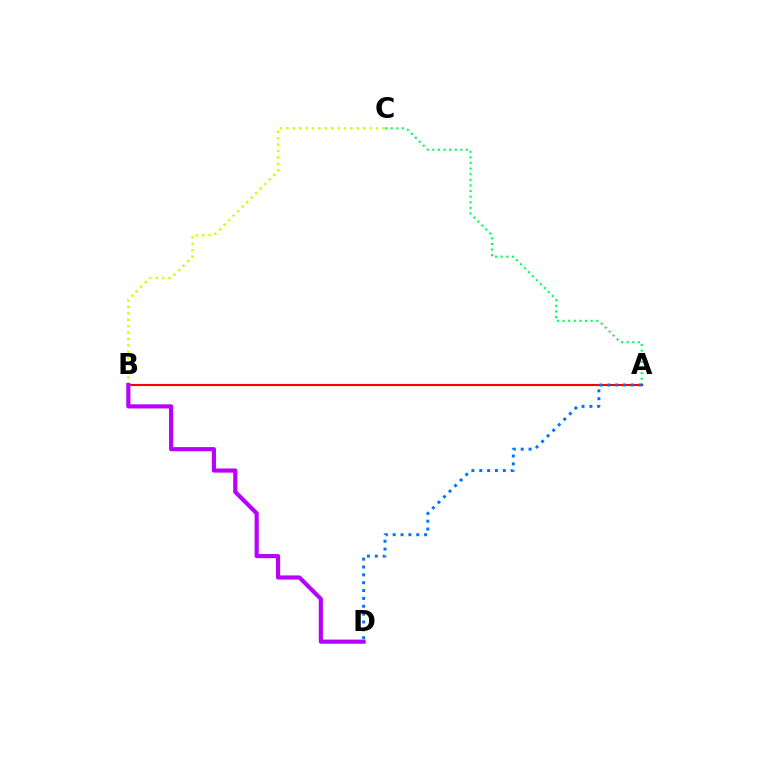{('B', 'C'): [{'color': '#d1ff00', 'line_style': 'dotted', 'thickness': 1.74}], ('A', 'C'): [{'color': '#00ff5c', 'line_style': 'dotted', 'thickness': 1.52}], ('A', 'B'): [{'color': '#ff0000', 'line_style': 'solid', 'thickness': 1.51}], ('A', 'D'): [{'color': '#0074ff', 'line_style': 'dotted', 'thickness': 2.13}], ('B', 'D'): [{'color': '#b900ff', 'line_style': 'solid', 'thickness': 2.98}]}